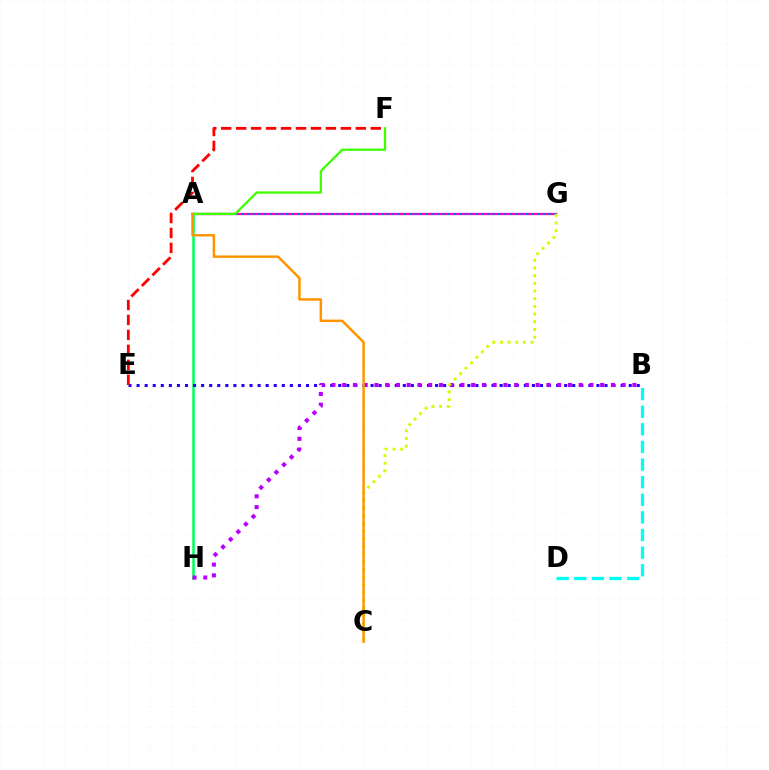{('A', 'H'): [{'color': '#00ff5c', 'line_style': 'solid', 'thickness': 1.81}], ('B', 'D'): [{'color': '#00fff6', 'line_style': 'dashed', 'thickness': 2.39}], ('A', 'G'): [{'color': '#ff00ac', 'line_style': 'solid', 'thickness': 1.63}, {'color': '#0074ff', 'line_style': 'dotted', 'thickness': 1.52}], ('B', 'E'): [{'color': '#2500ff', 'line_style': 'dotted', 'thickness': 2.19}], ('A', 'F'): [{'color': '#3dff00', 'line_style': 'solid', 'thickness': 1.63}], ('E', 'F'): [{'color': '#ff0000', 'line_style': 'dashed', 'thickness': 2.03}], ('B', 'H'): [{'color': '#b900ff', 'line_style': 'dotted', 'thickness': 2.92}], ('C', 'G'): [{'color': '#d1ff00', 'line_style': 'dotted', 'thickness': 2.09}], ('A', 'C'): [{'color': '#ff9400', 'line_style': 'solid', 'thickness': 1.77}]}